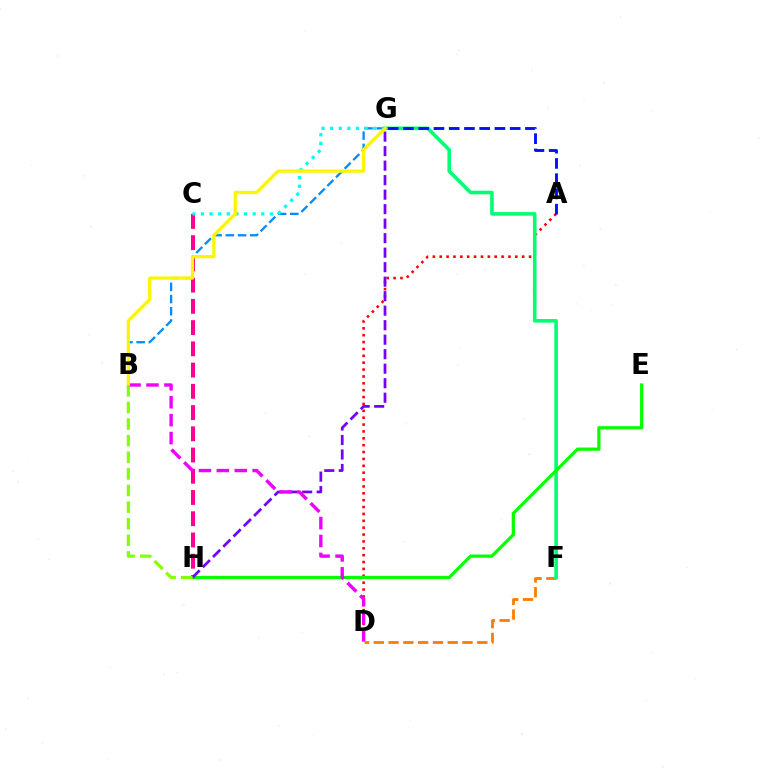{('B', 'G'): [{'color': '#008cff', 'line_style': 'dashed', 'thickness': 1.66}, {'color': '#fcf500', 'line_style': 'solid', 'thickness': 2.33}], ('C', 'H'): [{'color': '#ff0094', 'line_style': 'dashed', 'thickness': 2.89}], ('A', 'D'): [{'color': '#ff0000', 'line_style': 'dotted', 'thickness': 1.87}], ('D', 'F'): [{'color': '#ff7c00', 'line_style': 'dashed', 'thickness': 2.01}], ('F', 'G'): [{'color': '#00ff74', 'line_style': 'solid', 'thickness': 2.59}], ('E', 'H'): [{'color': '#08ff00', 'line_style': 'solid', 'thickness': 2.34}], ('A', 'G'): [{'color': '#0010ff', 'line_style': 'dashed', 'thickness': 2.07}], ('G', 'H'): [{'color': '#7200ff', 'line_style': 'dashed', 'thickness': 1.97}], ('C', 'G'): [{'color': '#00fff6', 'line_style': 'dotted', 'thickness': 2.34}], ('B', 'D'): [{'color': '#ee00ff', 'line_style': 'dashed', 'thickness': 2.43}], ('B', 'H'): [{'color': '#84ff00', 'line_style': 'dashed', 'thickness': 2.26}]}